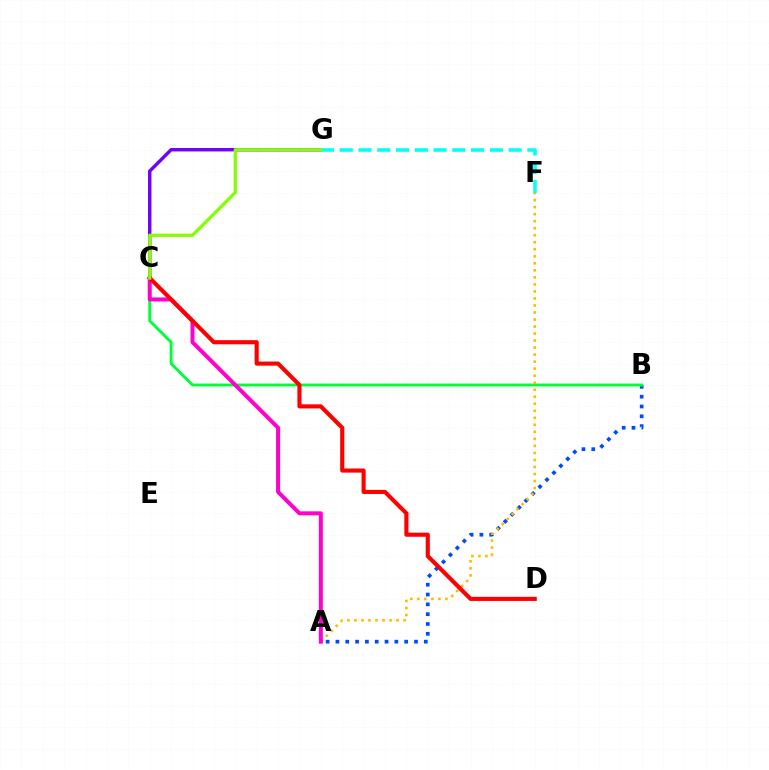{('C', 'G'): [{'color': '#7200ff', 'line_style': 'solid', 'thickness': 2.45}, {'color': '#84ff00', 'line_style': 'solid', 'thickness': 2.34}], ('A', 'B'): [{'color': '#004bff', 'line_style': 'dotted', 'thickness': 2.67}], ('B', 'C'): [{'color': '#00ff39', 'line_style': 'solid', 'thickness': 2.1}], ('A', 'F'): [{'color': '#ffbd00', 'line_style': 'dotted', 'thickness': 1.91}], ('F', 'G'): [{'color': '#00fff6', 'line_style': 'dashed', 'thickness': 2.55}], ('A', 'C'): [{'color': '#ff00cf', 'line_style': 'solid', 'thickness': 2.87}], ('C', 'D'): [{'color': '#ff0000', 'line_style': 'solid', 'thickness': 2.96}]}